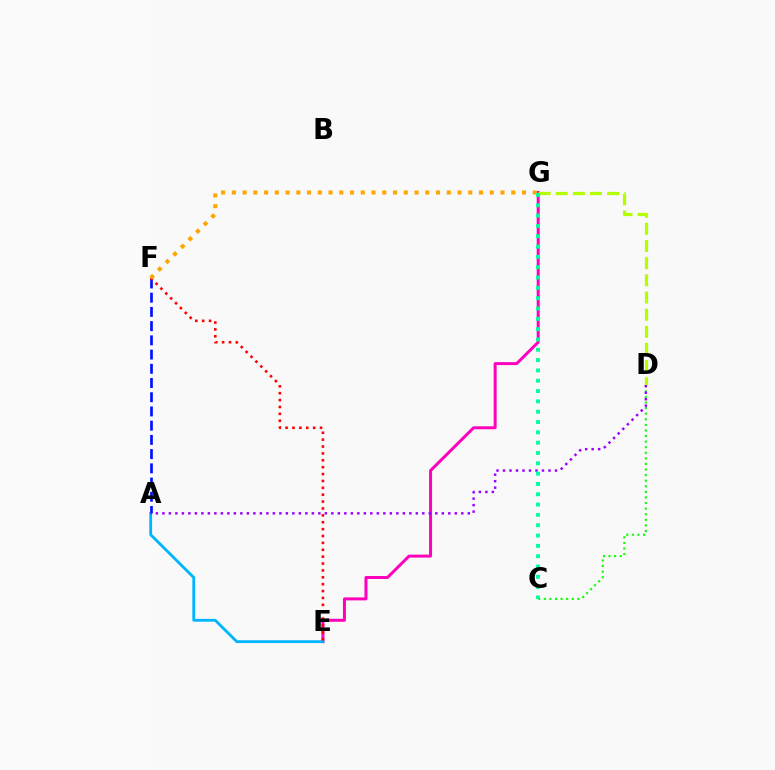{('E', 'G'): [{'color': '#ff00bd', 'line_style': 'solid', 'thickness': 2.15}], ('C', 'D'): [{'color': '#08ff00', 'line_style': 'dotted', 'thickness': 1.52}], ('D', 'G'): [{'color': '#b3ff00', 'line_style': 'dashed', 'thickness': 2.33}], ('A', 'E'): [{'color': '#00b5ff', 'line_style': 'solid', 'thickness': 2.02}], ('A', 'F'): [{'color': '#0010ff', 'line_style': 'dashed', 'thickness': 1.93}], ('E', 'F'): [{'color': '#ff0000', 'line_style': 'dotted', 'thickness': 1.87}], ('A', 'D'): [{'color': '#9b00ff', 'line_style': 'dotted', 'thickness': 1.77}], ('F', 'G'): [{'color': '#ffa500', 'line_style': 'dotted', 'thickness': 2.92}], ('C', 'G'): [{'color': '#00ff9d', 'line_style': 'dotted', 'thickness': 2.8}]}